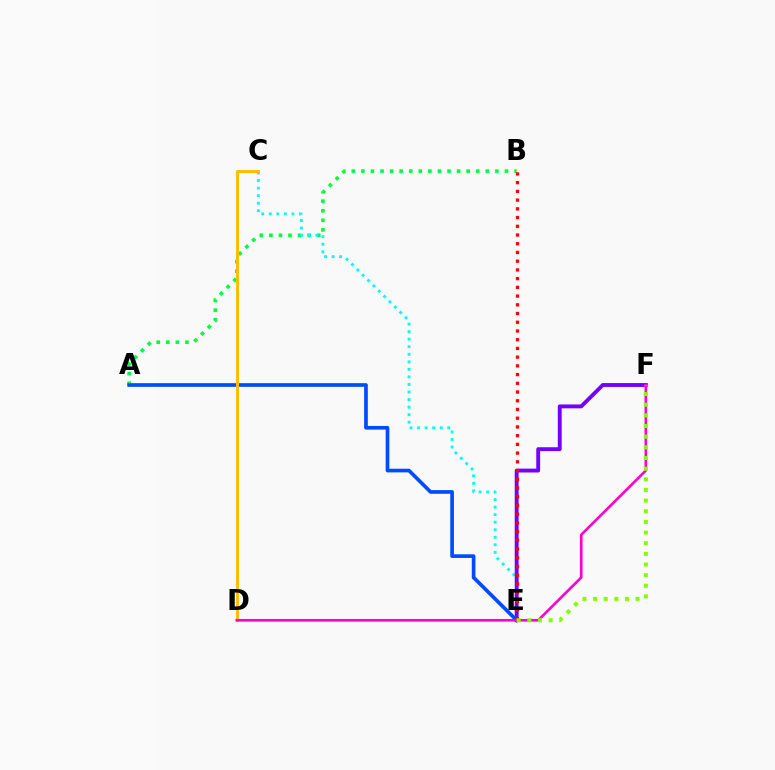{('A', 'B'): [{'color': '#00ff39', 'line_style': 'dotted', 'thickness': 2.6}], ('C', 'E'): [{'color': '#00fff6', 'line_style': 'dotted', 'thickness': 2.05}], ('E', 'F'): [{'color': '#7200ff', 'line_style': 'solid', 'thickness': 2.79}, {'color': '#84ff00', 'line_style': 'dotted', 'thickness': 2.89}], ('A', 'E'): [{'color': '#004bff', 'line_style': 'solid', 'thickness': 2.64}], ('B', 'E'): [{'color': '#ff0000', 'line_style': 'dotted', 'thickness': 2.37}], ('C', 'D'): [{'color': '#ffbd00', 'line_style': 'solid', 'thickness': 2.1}], ('D', 'F'): [{'color': '#ff00cf', 'line_style': 'solid', 'thickness': 1.9}]}